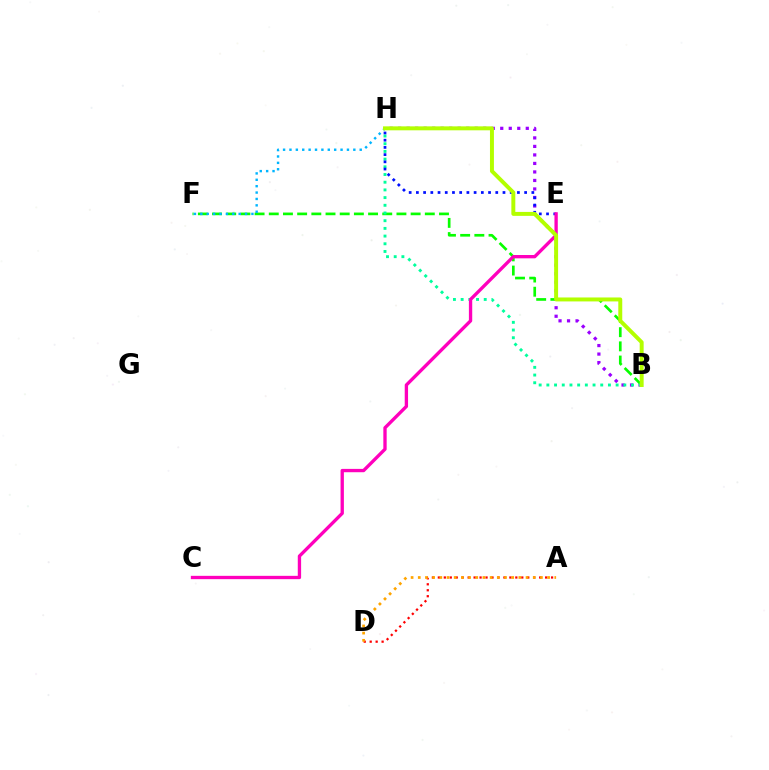{('B', 'H'): [{'color': '#9b00ff', 'line_style': 'dotted', 'thickness': 2.31}, {'color': '#00ff9d', 'line_style': 'dotted', 'thickness': 2.09}, {'color': '#b3ff00', 'line_style': 'solid', 'thickness': 2.85}], ('B', 'F'): [{'color': '#08ff00', 'line_style': 'dashed', 'thickness': 1.93}], ('F', 'H'): [{'color': '#00b5ff', 'line_style': 'dotted', 'thickness': 1.74}], ('E', 'H'): [{'color': '#0010ff', 'line_style': 'dotted', 'thickness': 1.96}], ('C', 'E'): [{'color': '#ff00bd', 'line_style': 'solid', 'thickness': 2.4}], ('A', 'D'): [{'color': '#ff0000', 'line_style': 'dotted', 'thickness': 1.62}, {'color': '#ffa500', 'line_style': 'dotted', 'thickness': 1.95}]}